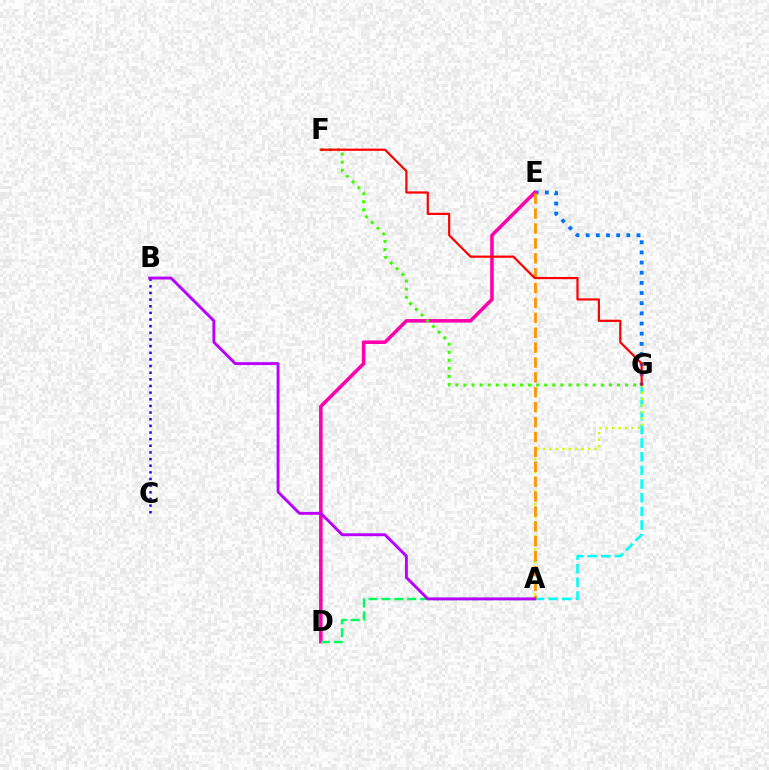{('A', 'G'): [{'color': '#00fff6', 'line_style': 'dashed', 'thickness': 1.85}, {'color': '#d1ff00', 'line_style': 'dotted', 'thickness': 1.75}], ('E', 'G'): [{'color': '#0074ff', 'line_style': 'dotted', 'thickness': 2.76}], ('D', 'E'): [{'color': '#ff00ac', 'line_style': 'solid', 'thickness': 2.55}], ('A', 'E'): [{'color': '#ff9400', 'line_style': 'dashed', 'thickness': 2.02}], ('A', 'D'): [{'color': '#00ff5c', 'line_style': 'dashed', 'thickness': 1.76}], ('F', 'G'): [{'color': '#3dff00', 'line_style': 'dotted', 'thickness': 2.2}, {'color': '#ff0000', 'line_style': 'solid', 'thickness': 1.58}], ('B', 'C'): [{'color': '#2500ff', 'line_style': 'dotted', 'thickness': 1.81}], ('A', 'B'): [{'color': '#b900ff', 'line_style': 'solid', 'thickness': 2.09}]}